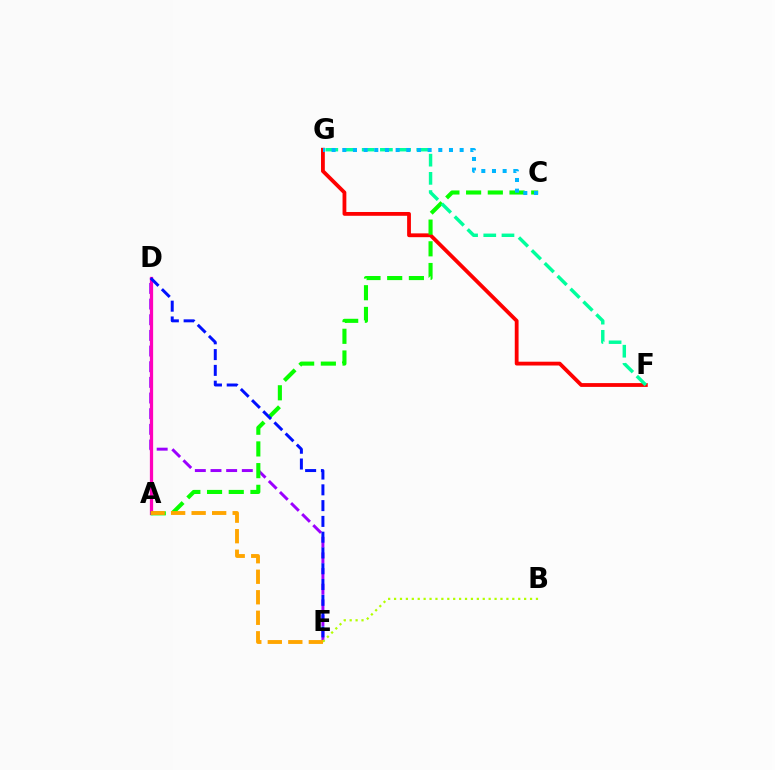{('D', 'E'): [{'color': '#9b00ff', 'line_style': 'dashed', 'thickness': 2.13}, {'color': '#0010ff', 'line_style': 'dashed', 'thickness': 2.14}], ('F', 'G'): [{'color': '#ff0000', 'line_style': 'solid', 'thickness': 2.74}, {'color': '#00ff9d', 'line_style': 'dashed', 'thickness': 2.47}], ('A', 'D'): [{'color': '#ff00bd', 'line_style': 'solid', 'thickness': 2.34}], ('A', 'C'): [{'color': '#08ff00', 'line_style': 'dashed', 'thickness': 2.95}], ('B', 'E'): [{'color': '#b3ff00', 'line_style': 'dotted', 'thickness': 1.61}], ('C', 'G'): [{'color': '#00b5ff', 'line_style': 'dotted', 'thickness': 2.9}], ('A', 'E'): [{'color': '#ffa500', 'line_style': 'dashed', 'thickness': 2.79}]}